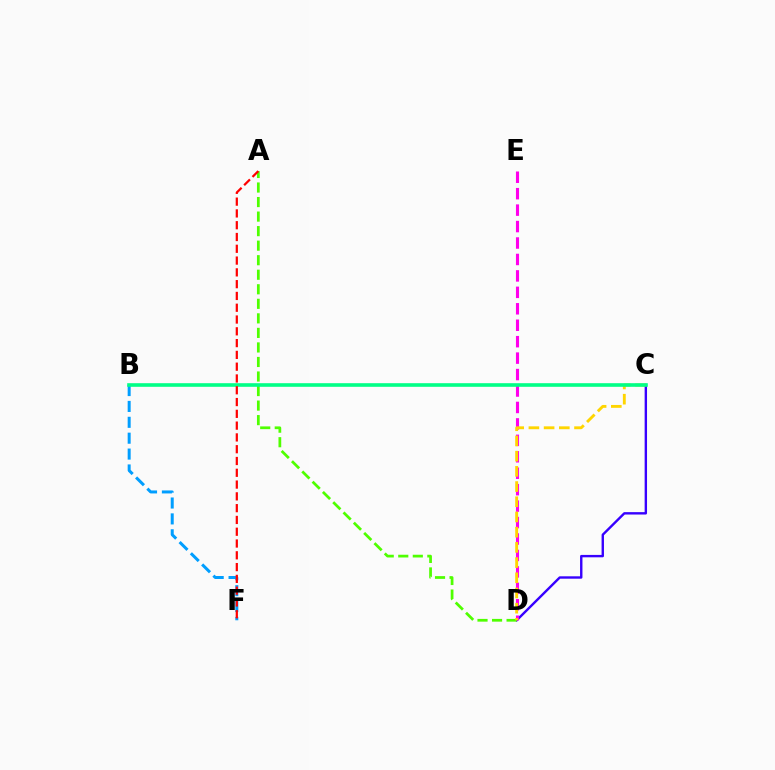{('C', 'D'): [{'color': '#3700ff', 'line_style': 'solid', 'thickness': 1.72}, {'color': '#ffd500', 'line_style': 'dashed', 'thickness': 2.07}], ('D', 'E'): [{'color': '#ff00ed', 'line_style': 'dashed', 'thickness': 2.23}], ('A', 'D'): [{'color': '#4fff00', 'line_style': 'dashed', 'thickness': 1.97}], ('B', 'F'): [{'color': '#009eff', 'line_style': 'dashed', 'thickness': 2.16}], ('B', 'C'): [{'color': '#00ff86', 'line_style': 'solid', 'thickness': 2.6}], ('A', 'F'): [{'color': '#ff0000', 'line_style': 'dashed', 'thickness': 1.6}]}